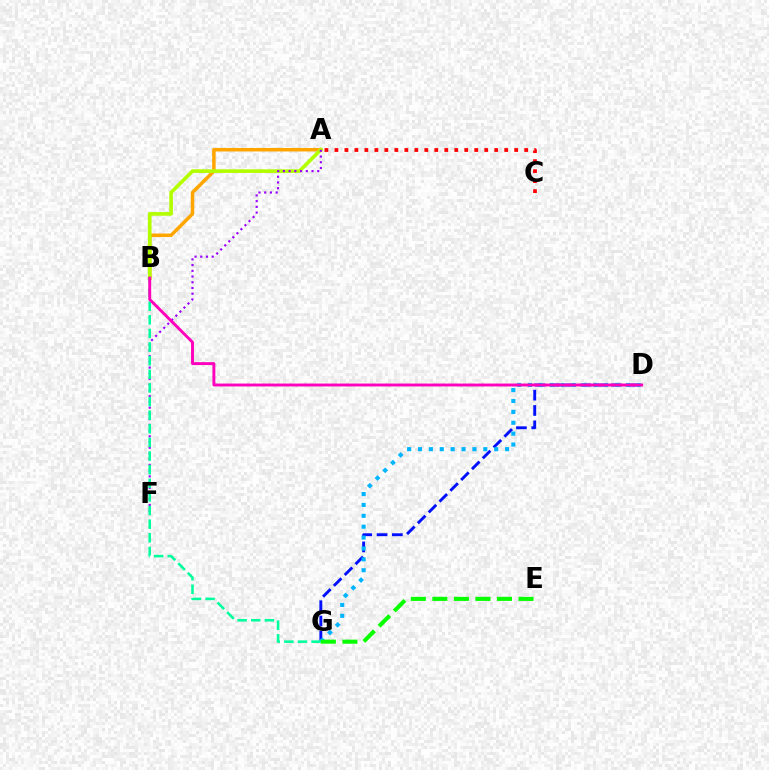{('A', 'B'): [{'color': '#ffa500', 'line_style': 'solid', 'thickness': 2.51}, {'color': '#b3ff00', 'line_style': 'solid', 'thickness': 2.64}], ('A', 'C'): [{'color': '#ff0000', 'line_style': 'dotted', 'thickness': 2.71}], ('D', 'G'): [{'color': '#0010ff', 'line_style': 'dashed', 'thickness': 2.08}, {'color': '#00b5ff', 'line_style': 'dotted', 'thickness': 2.96}], ('A', 'F'): [{'color': '#9b00ff', 'line_style': 'dotted', 'thickness': 1.56}], ('B', 'G'): [{'color': '#00ff9d', 'line_style': 'dashed', 'thickness': 1.85}], ('B', 'D'): [{'color': '#ff00bd', 'line_style': 'solid', 'thickness': 2.1}], ('E', 'G'): [{'color': '#08ff00', 'line_style': 'dashed', 'thickness': 2.93}]}